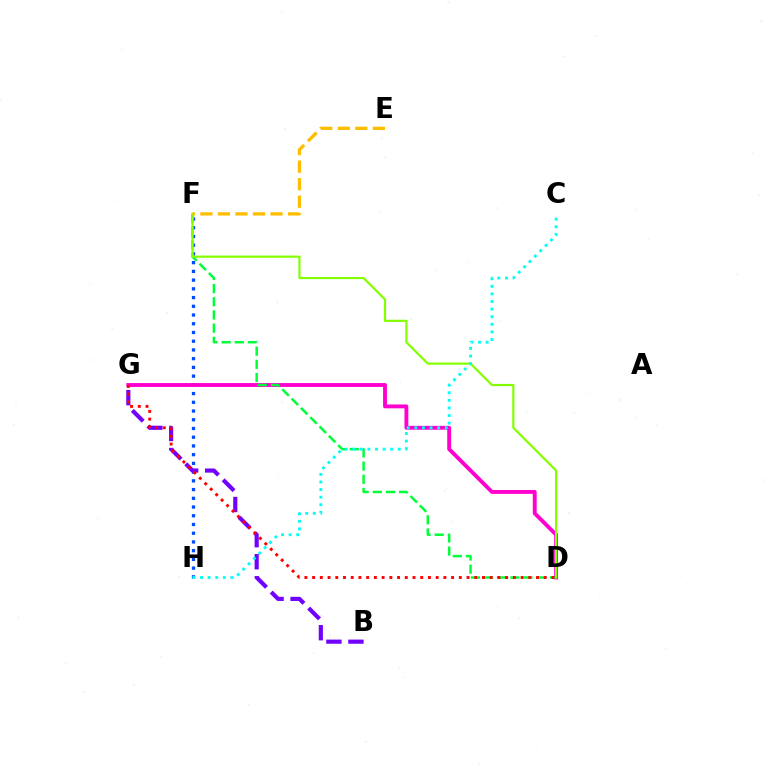{('F', 'H'): [{'color': '#004bff', 'line_style': 'dotted', 'thickness': 2.37}], ('D', 'G'): [{'color': '#ff00cf', 'line_style': 'solid', 'thickness': 2.79}, {'color': '#ff0000', 'line_style': 'dotted', 'thickness': 2.1}], ('D', 'F'): [{'color': '#00ff39', 'line_style': 'dashed', 'thickness': 1.79}, {'color': '#84ff00', 'line_style': 'solid', 'thickness': 1.58}], ('B', 'G'): [{'color': '#7200ff', 'line_style': 'dashed', 'thickness': 2.99}], ('C', 'H'): [{'color': '#00fff6', 'line_style': 'dotted', 'thickness': 2.06}], ('E', 'F'): [{'color': '#ffbd00', 'line_style': 'dashed', 'thickness': 2.38}]}